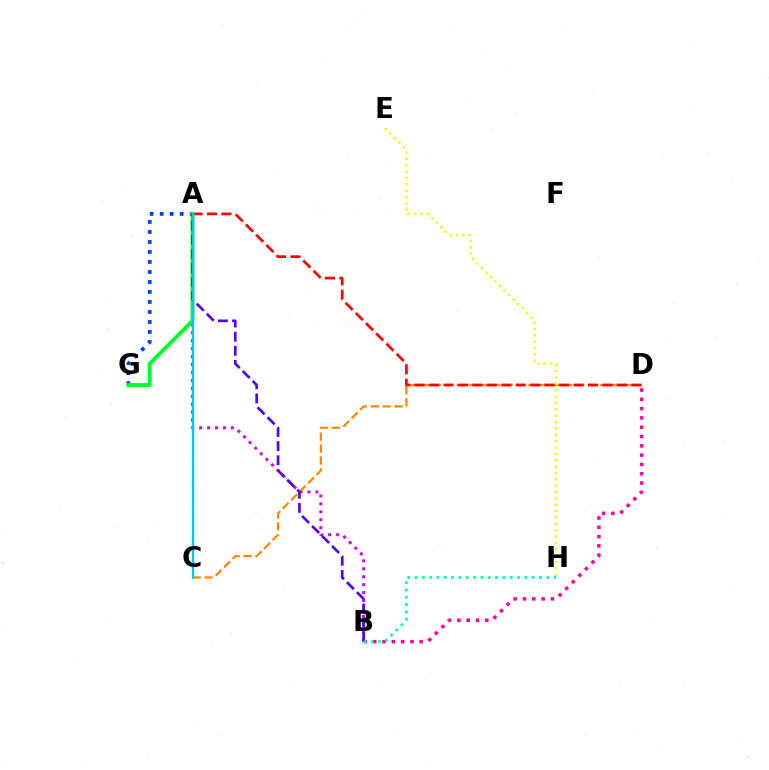{('A', 'G'): [{'color': '#003fff', 'line_style': 'dotted', 'thickness': 2.72}, {'color': '#00ff27', 'line_style': 'solid', 'thickness': 2.8}], ('A', 'C'): [{'color': '#66ff00', 'line_style': 'dotted', 'thickness': 1.68}, {'color': '#00c7ff', 'line_style': 'solid', 'thickness': 1.59}], ('C', 'D'): [{'color': '#ff8800', 'line_style': 'dashed', 'thickness': 1.62}], ('B', 'D'): [{'color': '#ff00a0', 'line_style': 'dotted', 'thickness': 2.53}], ('E', 'H'): [{'color': '#eeff00', 'line_style': 'dotted', 'thickness': 1.73}], ('A', 'D'): [{'color': '#ff0000', 'line_style': 'dashed', 'thickness': 1.96}], ('A', 'B'): [{'color': '#d600ff', 'line_style': 'dotted', 'thickness': 2.16}, {'color': '#4f00ff', 'line_style': 'dashed', 'thickness': 1.92}], ('B', 'H'): [{'color': '#00ffaf', 'line_style': 'dotted', 'thickness': 1.99}]}